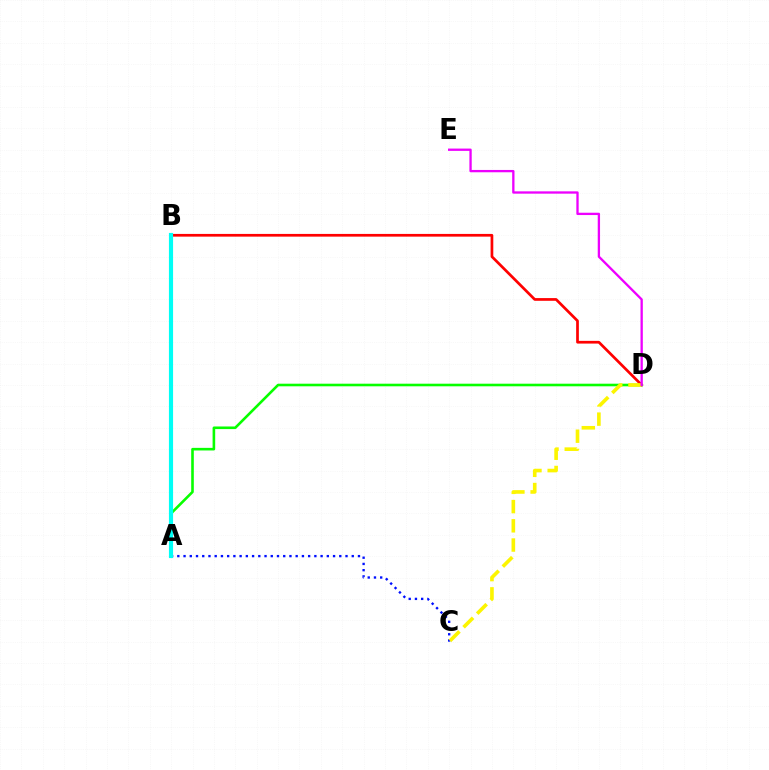{('A', 'C'): [{'color': '#0010ff', 'line_style': 'dotted', 'thickness': 1.69}], ('B', 'D'): [{'color': '#ff0000', 'line_style': 'solid', 'thickness': 1.95}], ('A', 'D'): [{'color': '#08ff00', 'line_style': 'solid', 'thickness': 1.88}], ('C', 'D'): [{'color': '#fcf500', 'line_style': 'dashed', 'thickness': 2.61}], ('A', 'B'): [{'color': '#00fff6', 'line_style': 'solid', 'thickness': 2.98}], ('D', 'E'): [{'color': '#ee00ff', 'line_style': 'solid', 'thickness': 1.67}]}